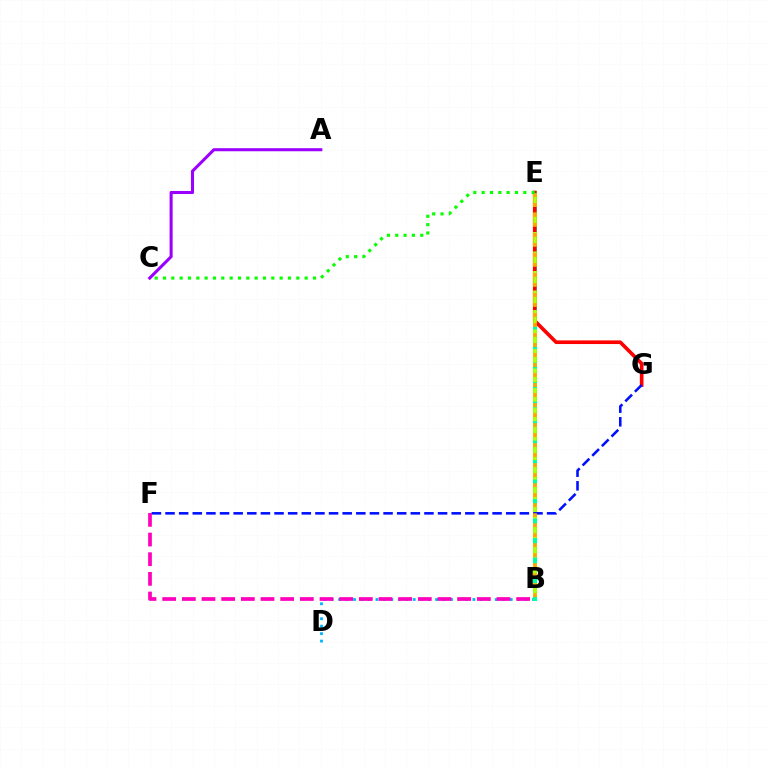{('B', 'D'): [{'color': '#00b5ff', 'line_style': 'dotted', 'thickness': 2.03}], ('B', 'E'): [{'color': '#00ff9d', 'line_style': 'solid', 'thickness': 2.9}, {'color': '#b3ff00', 'line_style': 'dashed', 'thickness': 2.65}, {'color': '#ffa500', 'line_style': 'dotted', 'thickness': 2.72}], ('A', 'C'): [{'color': '#9b00ff', 'line_style': 'solid', 'thickness': 2.2}], ('B', 'F'): [{'color': '#ff00bd', 'line_style': 'dashed', 'thickness': 2.67}], ('E', 'G'): [{'color': '#ff0000', 'line_style': 'solid', 'thickness': 2.62}], ('F', 'G'): [{'color': '#0010ff', 'line_style': 'dashed', 'thickness': 1.85}], ('C', 'E'): [{'color': '#08ff00', 'line_style': 'dotted', 'thickness': 2.26}]}